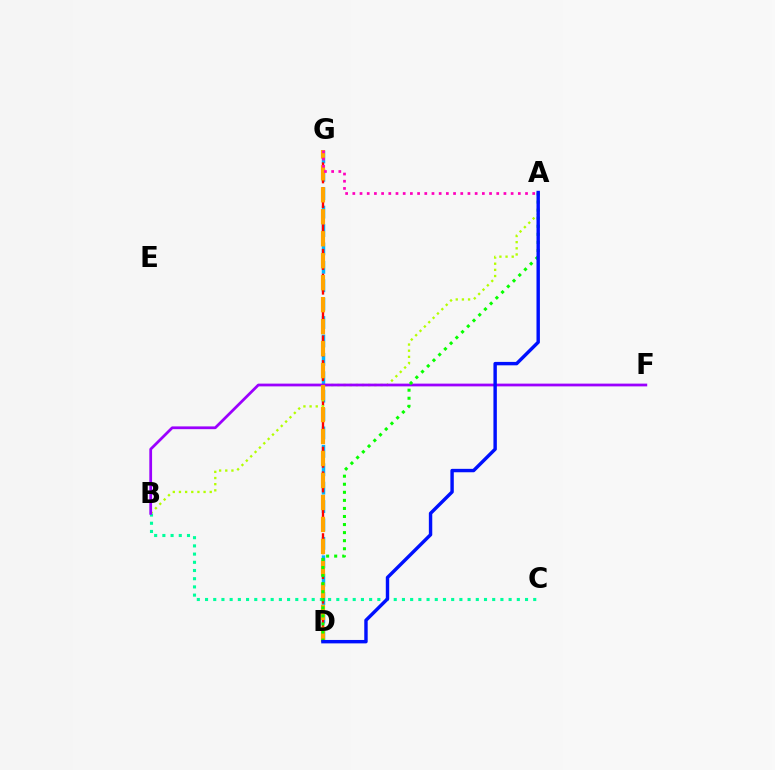{('D', 'G'): [{'color': '#00b5ff', 'line_style': 'dashed', 'thickness': 2.5}, {'color': '#ff0000', 'line_style': 'dashed', 'thickness': 1.68}, {'color': '#ffa500', 'line_style': 'dashed', 'thickness': 2.99}], ('B', 'C'): [{'color': '#00ff9d', 'line_style': 'dotted', 'thickness': 2.23}], ('A', 'B'): [{'color': '#b3ff00', 'line_style': 'dotted', 'thickness': 1.67}], ('B', 'F'): [{'color': '#9b00ff', 'line_style': 'solid', 'thickness': 1.98}], ('A', 'D'): [{'color': '#08ff00', 'line_style': 'dotted', 'thickness': 2.19}, {'color': '#0010ff', 'line_style': 'solid', 'thickness': 2.46}], ('A', 'G'): [{'color': '#ff00bd', 'line_style': 'dotted', 'thickness': 1.96}]}